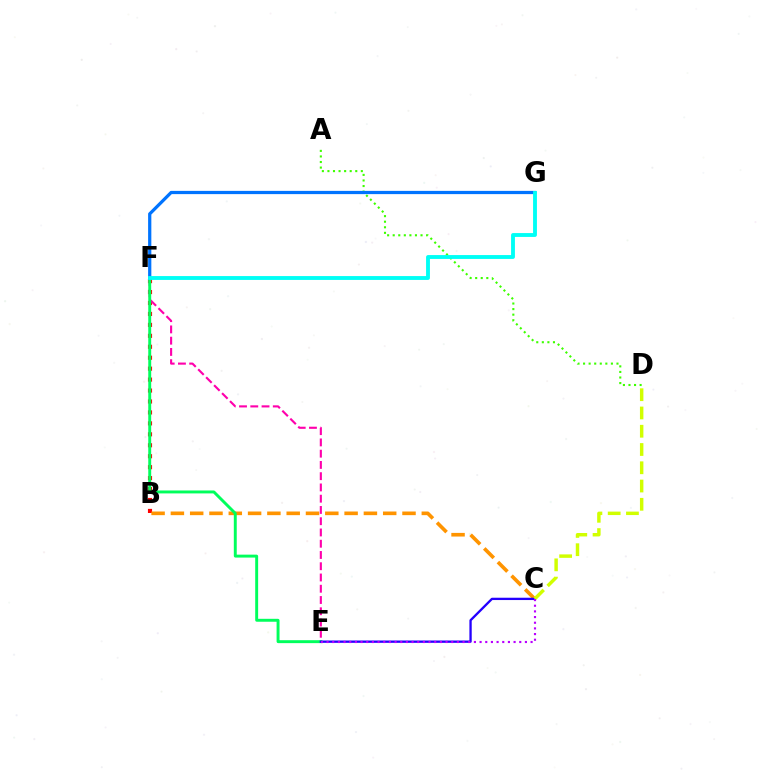{('B', 'F'): [{'color': '#ff0000', 'line_style': 'dotted', 'thickness': 2.97}], ('B', 'C'): [{'color': '#ff9400', 'line_style': 'dashed', 'thickness': 2.62}], ('E', 'F'): [{'color': '#ff00ac', 'line_style': 'dashed', 'thickness': 1.53}, {'color': '#00ff5c', 'line_style': 'solid', 'thickness': 2.11}], ('A', 'D'): [{'color': '#3dff00', 'line_style': 'dotted', 'thickness': 1.51}], ('C', 'E'): [{'color': '#2500ff', 'line_style': 'solid', 'thickness': 1.67}, {'color': '#b900ff', 'line_style': 'dotted', 'thickness': 1.54}], ('F', 'G'): [{'color': '#0074ff', 'line_style': 'solid', 'thickness': 2.33}, {'color': '#00fff6', 'line_style': 'solid', 'thickness': 2.78}], ('C', 'D'): [{'color': '#d1ff00', 'line_style': 'dashed', 'thickness': 2.48}]}